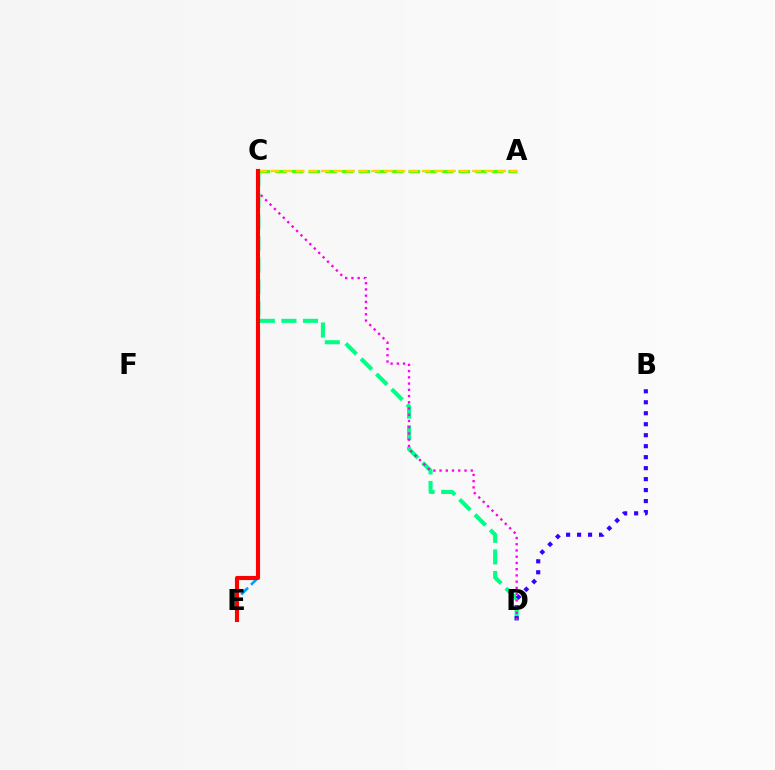{('C', 'D'): [{'color': '#00ff86', 'line_style': 'dashed', 'thickness': 2.93}, {'color': '#ff00ed', 'line_style': 'dotted', 'thickness': 1.69}], ('C', 'E'): [{'color': '#009eff', 'line_style': 'dashed', 'thickness': 1.87}, {'color': '#ff0000', 'line_style': 'solid', 'thickness': 2.96}], ('B', 'D'): [{'color': '#3700ff', 'line_style': 'dotted', 'thickness': 2.98}], ('A', 'C'): [{'color': '#4fff00', 'line_style': 'dashed', 'thickness': 2.26}, {'color': '#ffd500', 'line_style': 'dashed', 'thickness': 1.71}]}